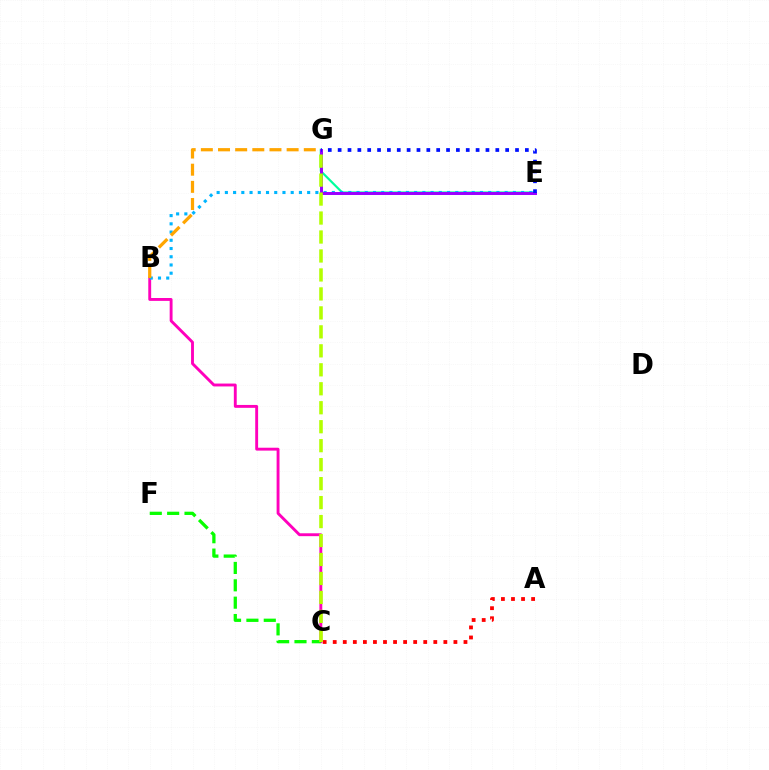{('E', 'G'): [{'color': '#00ff9d', 'line_style': 'solid', 'thickness': 1.57}, {'color': '#9b00ff', 'line_style': 'solid', 'thickness': 2.14}, {'color': '#0010ff', 'line_style': 'dotted', 'thickness': 2.68}], ('B', 'C'): [{'color': '#ff00bd', 'line_style': 'solid', 'thickness': 2.08}], ('A', 'C'): [{'color': '#ff0000', 'line_style': 'dotted', 'thickness': 2.73}], ('B', 'E'): [{'color': '#00b5ff', 'line_style': 'dotted', 'thickness': 2.24}], ('C', 'F'): [{'color': '#08ff00', 'line_style': 'dashed', 'thickness': 2.36}], ('B', 'G'): [{'color': '#ffa500', 'line_style': 'dashed', 'thickness': 2.33}], ('C', 'G'): [{'color': '#b3ff00', 'line_style': 'dashed', 'thickness': 2.58}]}